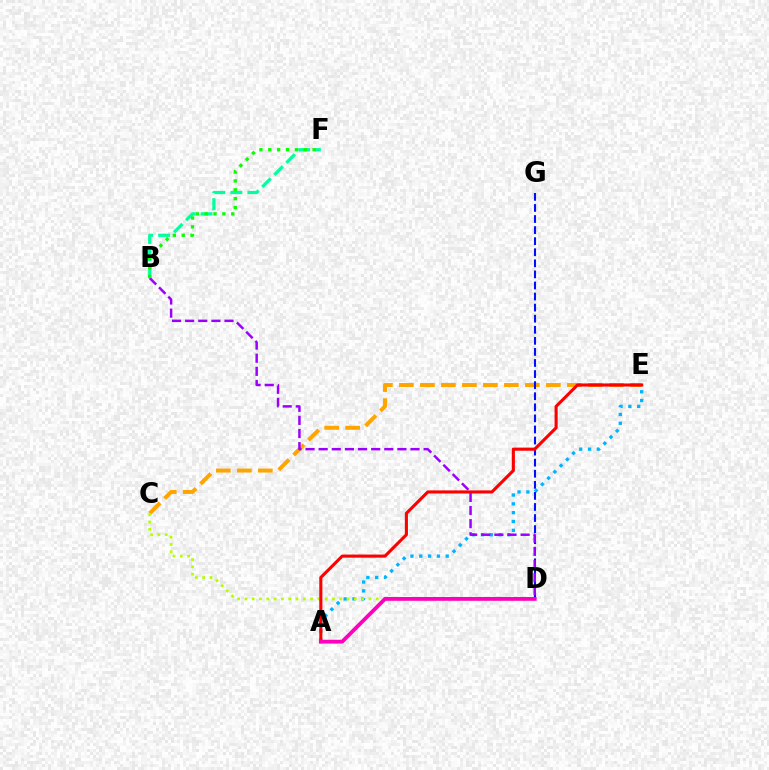{('B', 'F'): [{'color': '#00ff9d', 'line_style': 'dashed', 'thickness': 2.32}, {'color': '#08ff00', 'line_style': 'dotted', 'thickness': 2.41}], ('C', 'E'): [{'color': '#ffa500', 'line_style': 'dashed', 'thickness': 2.85}], ('A', 'E'): [{'color': '#00b5ff', 'line_style': 'dotted', 'thickness': 2.4}, {'color': '#ff0000', 'line_style': 'solid', 'thickness': 2.23}], ('C', 'D'): [{'color': '#b3ff00', 'line_style': 'dotted', 'thickness': 1.98}], ('D', 'G'): [{'color': '#0010ff', 'line_style': 'dashed', 'thickness': 1.5}], ('B', 'D'): [{'color': '#9b00ff', 'line_style': 'dashed', 'thickness': 1.78}], ('A', 'D'): [{'color': '#ff00bd', 'line_style': 'solid', 'thickness': 2.74}]}